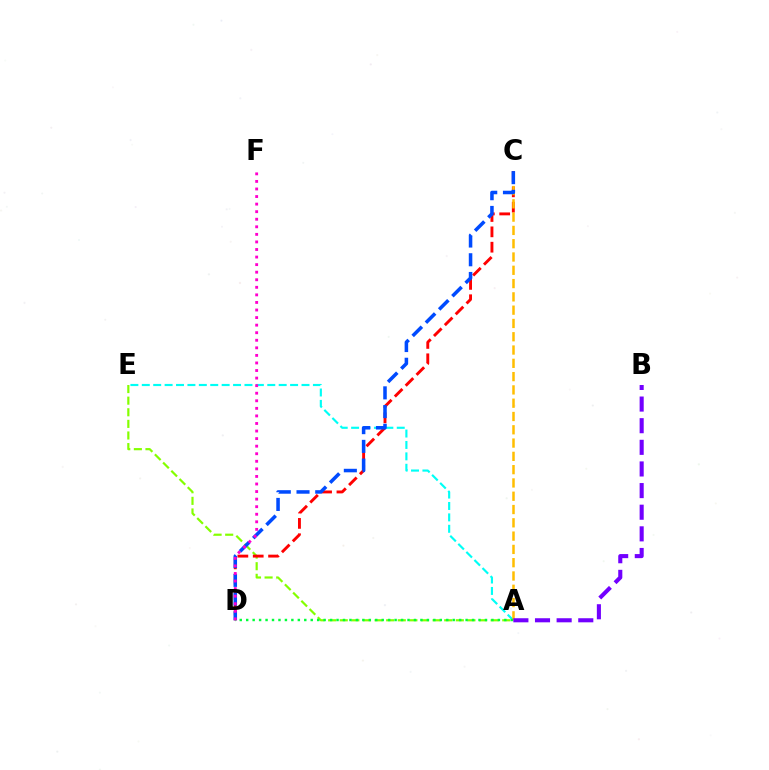{('A', 'E'): [{'color': '#00fff6', 'line_style': 'dashed', 'thickness': 1.55}, {'color': '#84ff00', 'line_style': 'dashed', 'thickness': 1.58}], ('C', 'D'): [{'color': '#ff0000', 'line_style': 'dashed', 'thickness': 2.09}, {'color': '#004bff', 'line_style': 'dashed', 'thickness': 2.54}], ('A', 'C'): [{'color': '#ffbd00', 'line_style': 'dashed', 'thickness': 1.81}], ('A', 'D'): [{'color': '#00ff39', 'line_style': 'dotted', 'thickness': 1.75}], ('D', 'F'): [{'color': '#ff00cf', 'line_style': 'dotted', 'thickness': 2.06}], ('A', 'B'): [{'color': '#7200ff', 'line_style': 'dashed', 'thickness': 2.94}]}